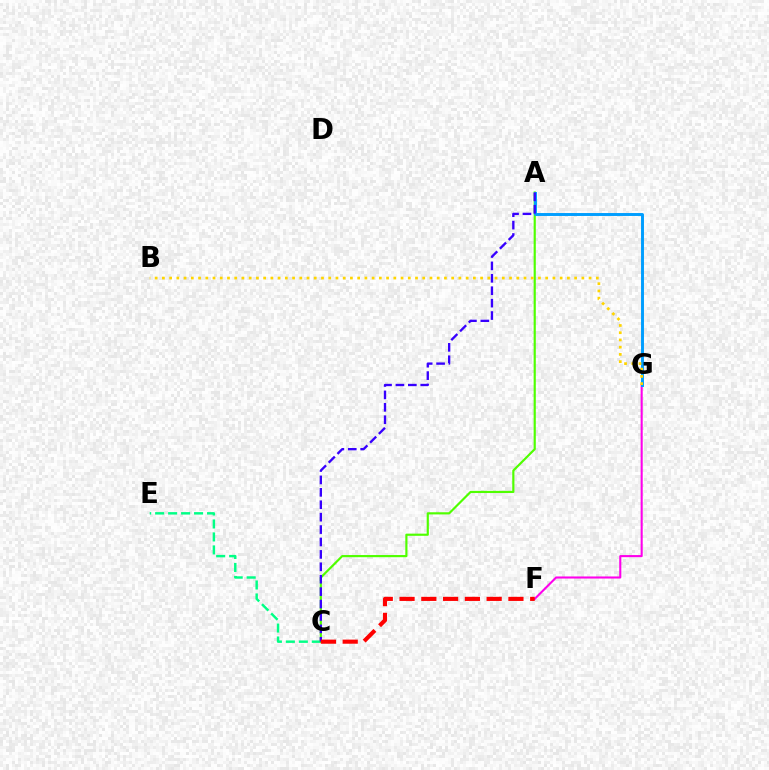{('C', 'E'): [{'color': '#00ff86', 'line_style': 'dashed', 'thickness': 1.76}], ('A', 'C'): [{'color': '#4fff00', 'line_style': 'solid', 'thickness': 1.56}, {'color': '#3700ff', 'line_style': 'dashed', 'thickness': 1.69}], ('F', 'G'): [{'color': '#ff00ed', 'line_style': 'solid', 'thickness': 1.5}], ('A', 'G'): [{'color': '#009eff', 'line_style': 'solid', 'thickness': 2.11}], ('C', 'F'): [{'color': '#ff0000', 'line_style': 'dashed', 'thickness': 2.96}], ('B', 'G'): [{'color': '#ffd500', 'line_style': 'dotted', 'thickness': 1.96}]}